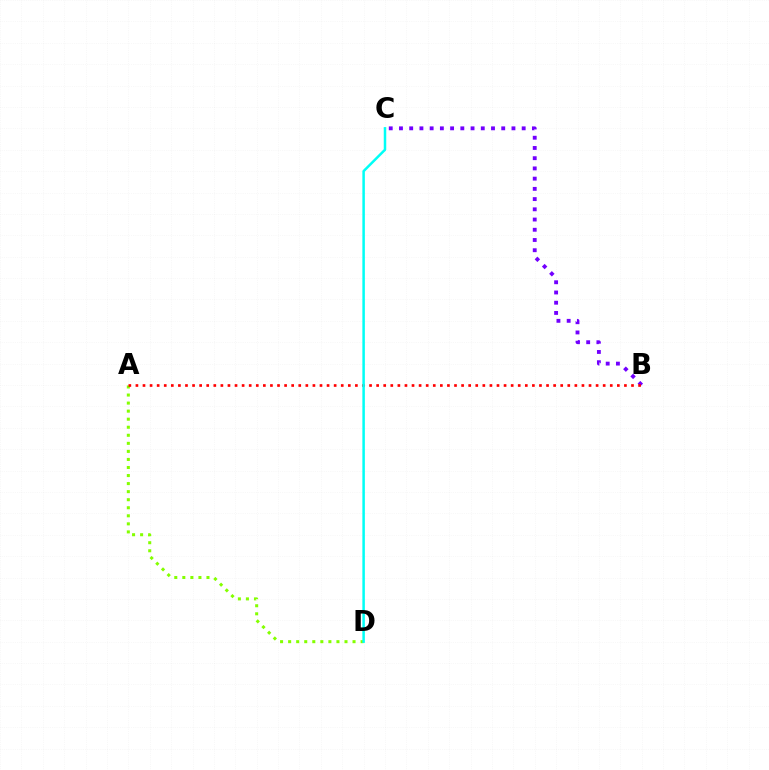{('A', 'D'): [{'color': '#84ff00', 'line_style': 'dotted', 'thickness': 2.19}], ('B', 'C'): [{'color': '#7200ff', 'line_style': 'dotted', 'thickness': 2.78}], ('A', 'B'): [{'color': '#ff0000', 'line_style': 'dotted', 'thickness': 1.92}], ('C', 'D'): [{'color': '#00fff6', 'line_style': 'solid', 'thickness': 1.8}]}